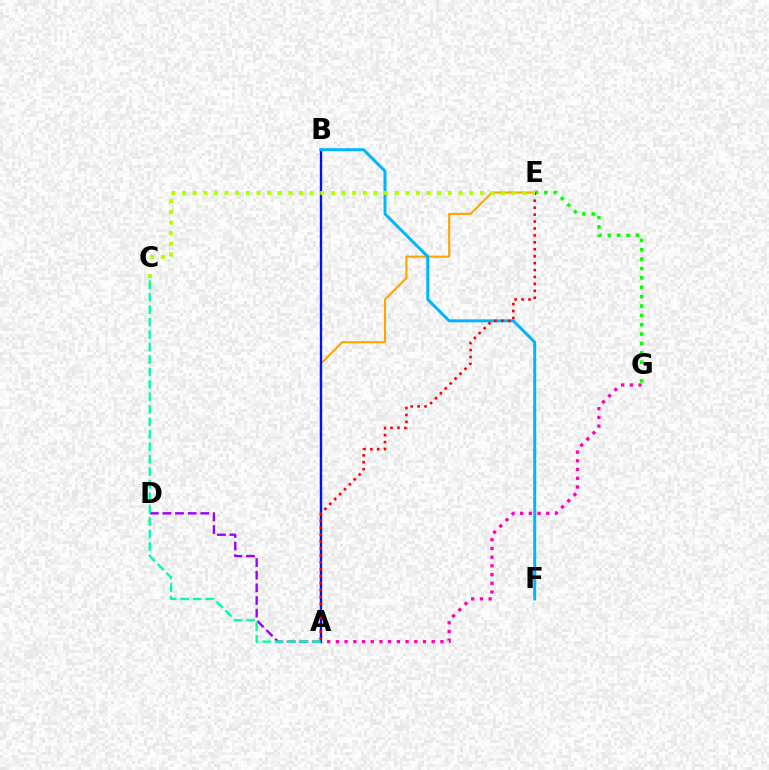{('A', 'E'): [{'color': '#ffa500', 'line_style': 'solid', 'thickness': 1.54}, {'color': '#ff0000', 'line_style': 'dotted', 'thickness': 1.88}], ('A', 'D'): [{'color': '#9b00ff', 'line_style': 'dashed', 'thickness': 1.72}], ('A', 'G'): [{'color': '#ff00bd', 'line_style': 'dotted', 'thickness': 2.37}], ('A', 'B'): [{'color': '#0010ff', 'line_style': 'solid', 'thickness': 1.68}], ('B', 'F'): [{'color': '#00b5ff', 'line_style': 'solid', 'thickness': 2.14}], ('A', 'C'): [{'color': '#00ff9d', 'line_style': 'dashed', 'thickness': 1.69}], ('E', 'G'): [{'color': '#08ff00', 'line_style': 'dotted', 'thickness': 2.55}], ('C', 'E'): [{'color': '#b3ff00', 'line_style': 'dotted', 'thickness': 2.89}]}